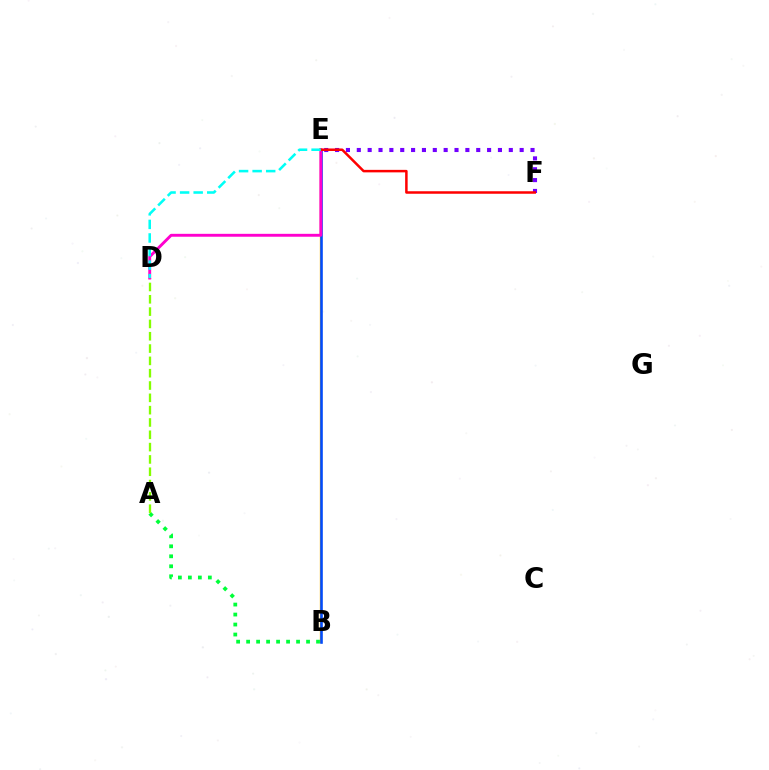{('B', 'E'): [{'color': '#ffbd00', 'line_style': 'solid', 'thickness': 1.7}, {'color': '#004bff', 'line_style': 'solid', 'thickness': 1.87}], ('E', 'F'): [{'color': '#7200ff', 'line_style': 'dotted', 'thickness': 2.95}, {'color': '#ff0000', 'line_style': 'solid', 'thickness': 1.8}], ('A', 'B'): [{'color': '#00ff39', 'line_style': 'dotted', 'thickness': 2.71}], ('A', 'D'): [{'color': '#84ff00', 'line_style': 'dashed', 'thickness': 1.67}], ('D', 'E'): [{'color': '#ff00cf', 'line_style': 'solid', 'thickness': 2.09}, {'color': '#00fff6', 'line_style': 'dashed', 'thickness': 1.84}]}